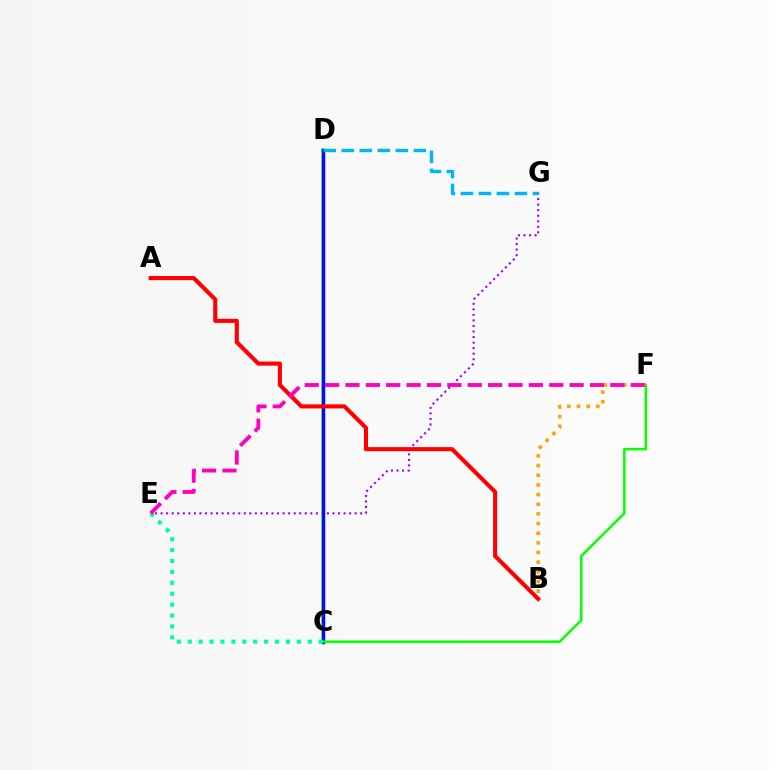{('E', 'G'): [{'color': '#9b00ff', 'line_style': 'dotted', 'thickness': 1.51}], ('C', 'D'): [{'color': '#b3ff00', 'line_style': 'solid', 'thickness': 2.68}, {'color': '#0010ff', 'line_style': 'solid', 'thickness': 2.51}], ('D', 'G'): [{'color': '#00b5ff', 'line_style': 'dashed', 'thickness': 2.45}], ('C', 'F'): [{'color': '#08ff00', 'line_style': 'solid', 'thickness': 1.8}], ('B', 'F'): [{'color': '#ffa500', 'line_style': 'dotted', 'thickness': 2.62}], ('A', 'B'): [{'color': '#ff0000', 'line_style': 'solid', 'thickness': 2.94}], ('C', 'E'): [{'color': '#00ff9d', 'line_style': 'dotted', 'thickness': 2.96}], ('E', 'F'): [{'color': '#ff00bd', 'line_style': 'dashed', 'thickness': 2.77}]}